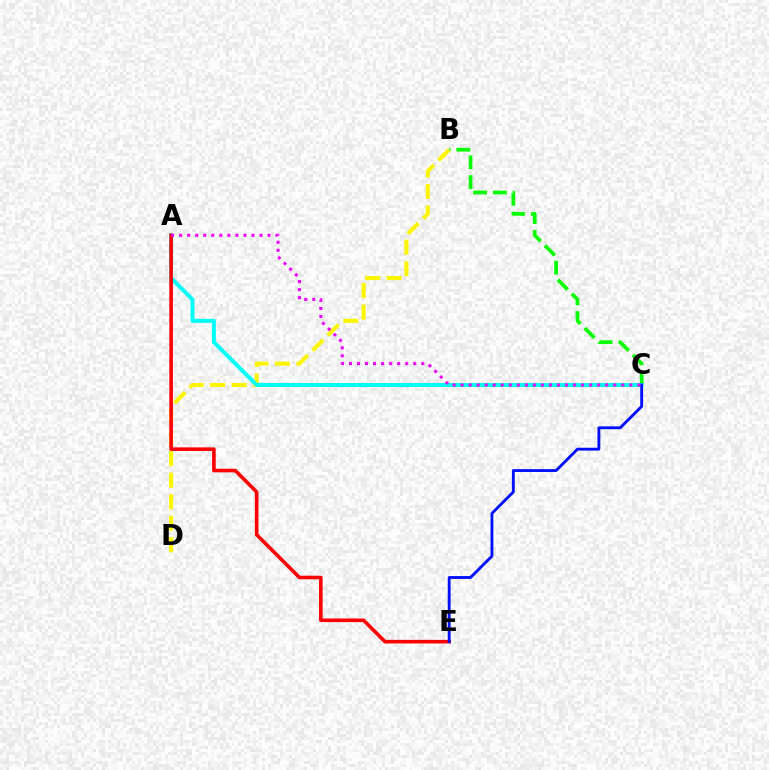{('B', 'C'): [{'color': '#08ff00', 'line_style': 'dashed', 'thickness': 2.69}], ('B', 'D'): [{'color': '#fcf500', 'line_style': 'dashed', 'thickness': 2.93}], ('A', 'C'): [{'color': '#00fff6', 'line_style': 'solid', 'thickness': 2.86}, {'color': '#ee00ff', 'line_style': 'dotted', 'thickness': 2.18}], ('A', 'E'): [{'color': '#ff0000', 'line_style': 'solid', 'thickness': 2.59}], ('C', 'E'): [{'color': '#0010ff', 'line_style': 'solid', 'thickness': 2.06}]}